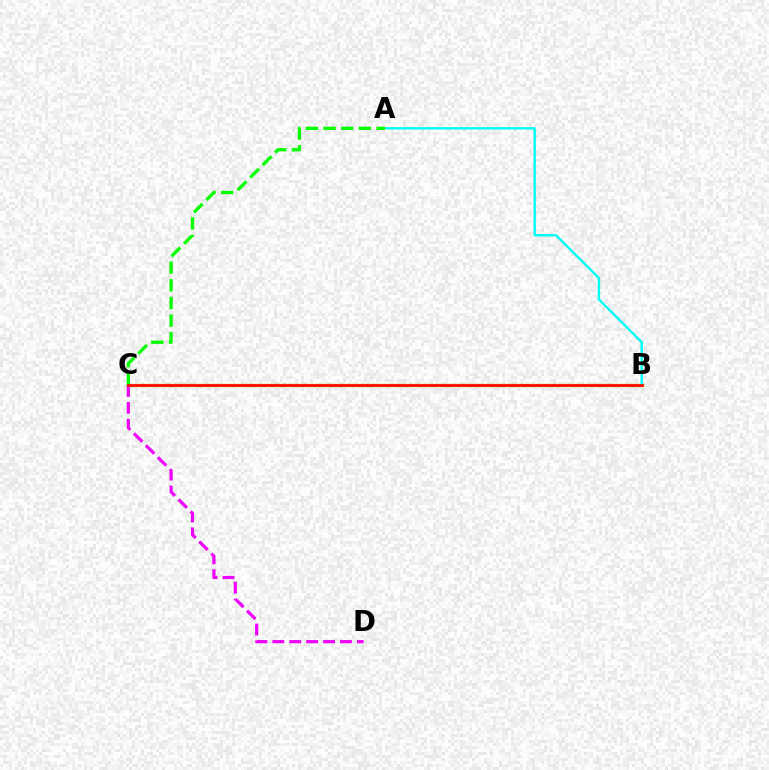{('B', 'C'): [{'color': '#0010ff', 'line_style': 'solid', 'thickness': 2.24}, {'color': '#fcf500', 'line_style': 'solid', 'thickness': 2.39}, {'color': '#ff0000', 'line_style': 'solid', 'thickness': 1.96}], ('A', 'B'): [{'color': '#00fff6', 'line_style': 'solid', 'thickness': 1.73}], ('C', 'D'): [{'color': '#ee00ff', 'line_style': 'dashed', 'thickness': 2.3}], ('A', 'C'): [{'color': '#08ff00', 'line_style': 'dashed', 'thickness': 2.4}]}